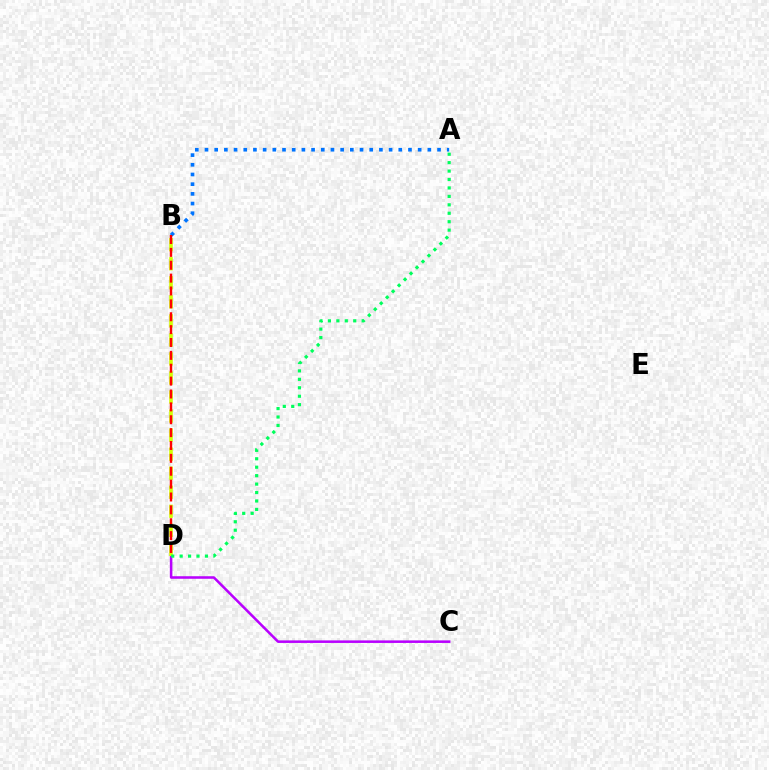{('C', 'D'): [{'color': '#b900ff', 'line_style': 'solid', 'thickness': 1.83}], ('A', 'B'): [{'color': '#0074ff', 'line_style': 'dotted', 'thickness': 2.63}], ('B', 'D'): [{'color': '#d1ff00', 'line_style': 'dashed', 'thickness': 2.59}, {'color': '#ff0000', 'line_style': 'dashed', 'thickness': 1.75}], ('A', 'D'): [{'color': '#00ff5c', 'line_style': 'dotted', 'thickness': 2.29}]}